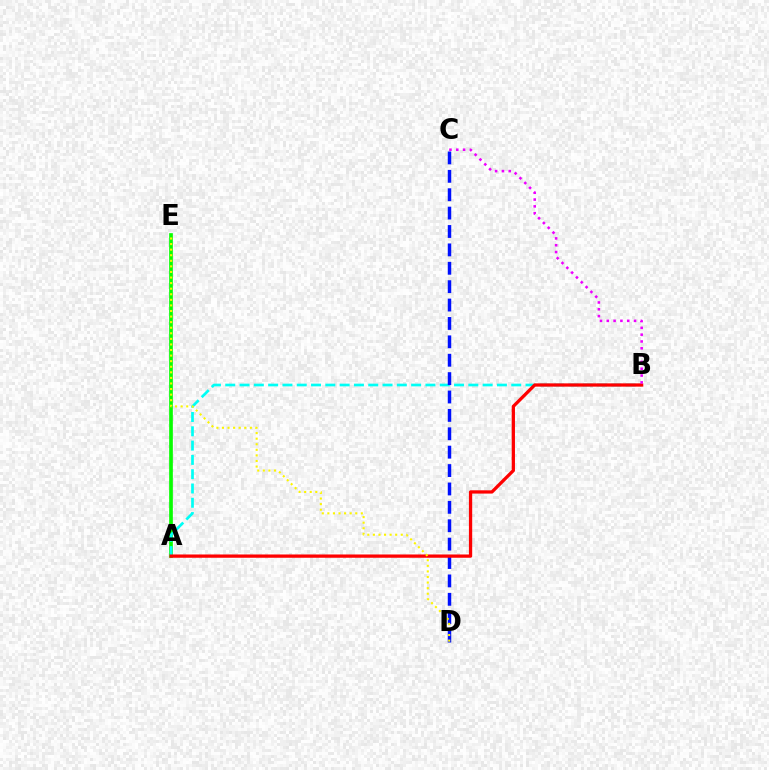{('A', 'E'): [{'color': '#08ff00', 'line_style': 'solid', 'thickness': 2.65}], ('A', 'B'): [{'color': '#00fff6', 'line_style': 'dashed', 'thickness': 1.94}, {'color': '#ff0000', 'line_style': 'solid', 'thickness': 2.36}], ('C', 'D'): [{'color': '#0010ff', 'line_style': 'dashed', 'thickness': 2.5}], ('B', 'C'): [{'color': '#ee00ff', 'line_style': 'dotted', 'thickness': 1.85}], ('D', 'E'): [{'color': '#fcf500', 'line_style': 'dotted', 'thickness': 1.51}]}